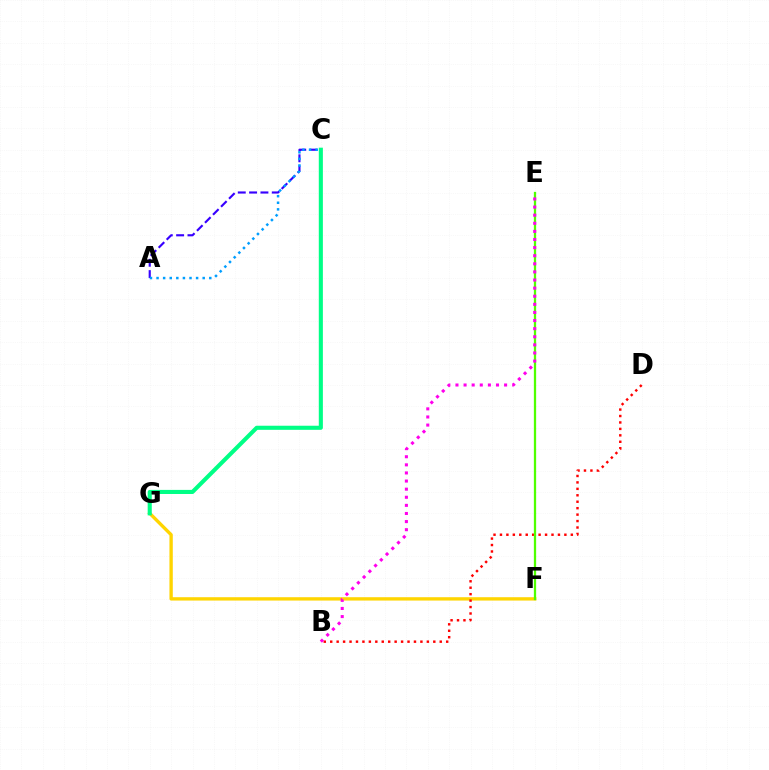{('A', 'C'): [{'color': '#3700ff', 'line_style': 'dashed', 'thickness': 1.54}, {'color': '#009eff', 'line_style': 'dotted', 'thickness': 1.79}], ('F', 'G'): [{'color': '#ffd500', 'line_style': 'solid', 'thickness': 2.41}], ('B', 'D'): [{'color': '#ff0000', 'line_style': 'dotted', 'thickness': 1.75}], ('E', 'F'): [{'color': '#4fff00', 'line_style': 'solid', 'thickness': 1.63}], ('C', 'G'): [{'color': '#00ff86', 'line_style': 'solid', 'thickness': 2.94}], ('B', 'E'): [{'color': '#ff00ed', 'line_style': 'dotted', 'thickness': 2.2}]}